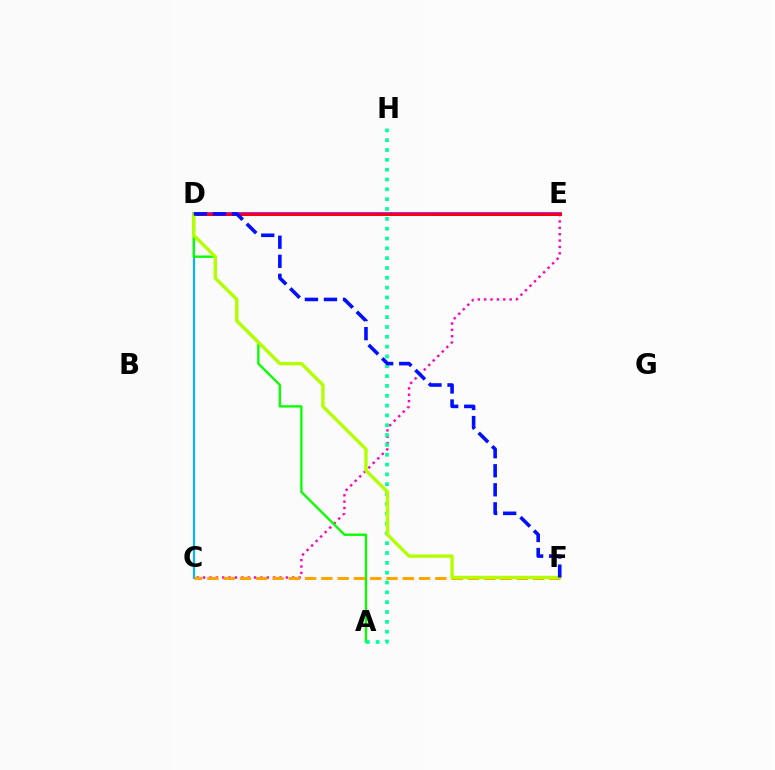{('C', 'D'): [{'color': '#00b5ff', 'line_style': 'solid', 'thickness': 1.52}], ('C', 'E'): [{'color': '#ff00bd', 'line_style': 'dotted', 'thickness': 1.73}], ('A', 'D'): [{'color': '#08ff00', 'line_style': 'solid', 'thickness': 1.68}], ('C', 'F'): [{'color': '#ffa500', 'line_style': 'dashed', 'thickness': 2.21}], ('D', 'E'): [{'color': '#9b00ff', 'line_style': 'solid', 'thickness': 2.64}, {'color': '#ff0000', 'line_style': 'solid', 'thickness': 2.07}], ('A', 'H'): [{'color': '#00ff9d', 'line_style': 'dotted', 'thickness': 2.67}], ('D', 'F'): [{'color': '#b3ff00', 'line_style': 'solid', 'thickness': 2.43}, {'color': '#0010ff', 'line_style': 'dashed', 'thickness': 2.59}]}